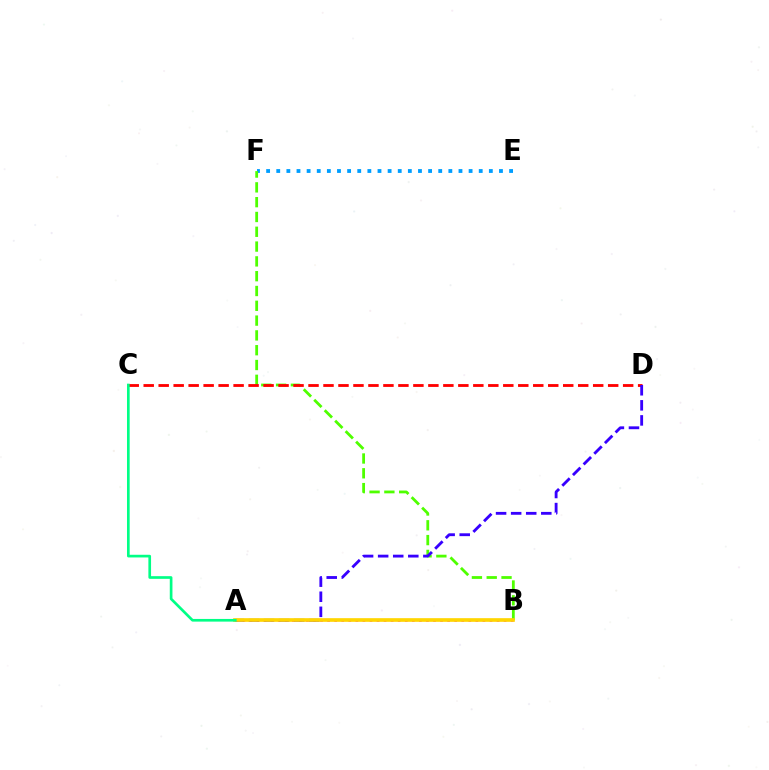{('A', 'B'): [{'color': '#ff00ed', 'line_style': 'dotted', 'thickness': 1.92}, {'color': '#ffd500', 'line_style': 'solid', 'thickness': 2.64}], ('E', 'F'): [{'color': '#009eff', 'line_style': 'dotted', 'thickness': 2.75}], ('B', 'F'): [{'color': '#4fff00', 'line_style': 'dashed', 'thickness': 2.01}], ('C', 'D'): [{'color': '#ff0000', 'line_style': 'dashed', 'thickness': 2.04}], ('A', 'D'): [{'color': '#3700ff', 'line_style': 'dashed', 'thickness': 2.05}], ('A', 'C'): [{'color': '#00ff86', 'line_style': 'solid', 'thickness': 1.92}]}